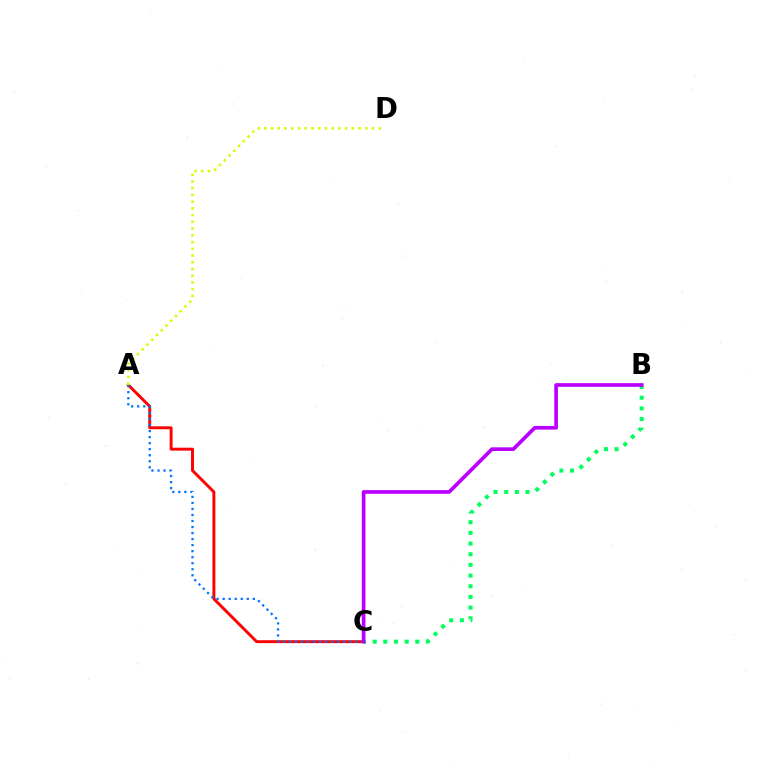{('A', 'C'): [{'color': '#ff0000', 'line_style': 'solid', 'thickness': 2.11}, {'color': '#0074ff', 'line_style': 'dotted', 'thickness': 1.64}], ('B', 'C'): [{'color': '#00ff5c', 'line_style': 'dotted', 'thickness': 2.9}, {'color': '#b900ff', 'line_style': 'solid', 'thickness': 2.66}], ('A', 'D'): [{'color': '#d1ff00', 'line_style': 'dotted', 'thickness': 1.83}]}